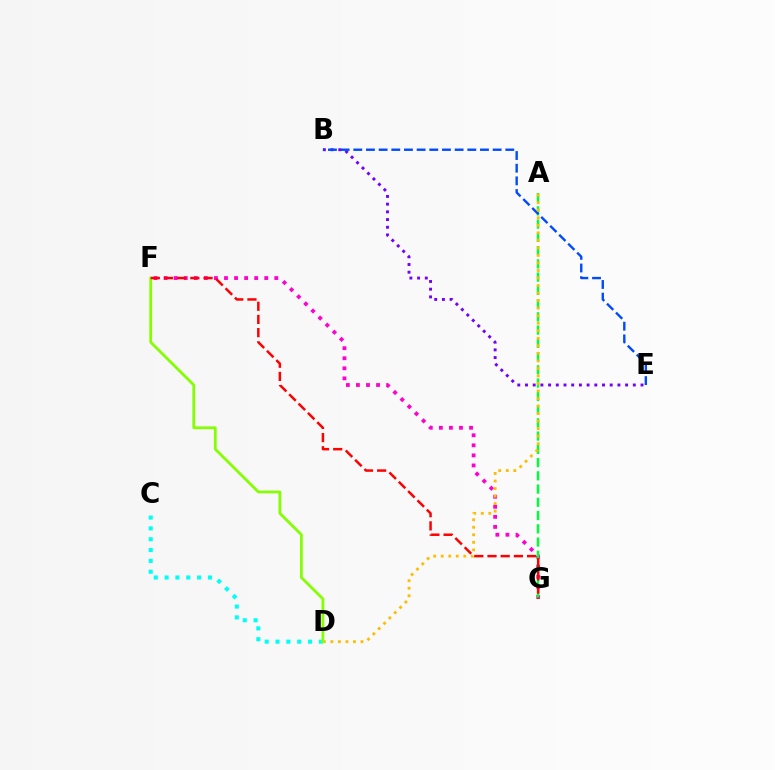{('F', 'G'): [{'color': '#ff00cf', 'line_style': 'dotted', 'thickness': 2.73}, {'color': '#ff0000', 'line_style': 'dashed', 'thickness': 1.79}], ('A', 'G'): [{'color': '#00ff39', 'line_style': 'dashed', 'thickness': 1.8}], ('B', 'E'): [{'color': '#7200ff', 'line_style': 'dotted', 'thickness': 2.09}, {'color': '#004bff', 'line_style': 'dashed', 'thickness': 1.72}], ('C', 'D'): [{'color': '#00fff6', 'line_style': 'dotted', 'thickness': 2.94}], ('A', 'D'): [{'color': '#ffbd00', 'line_style': 'dotted', 'thickness': 2.05}], ('D', 'F'): [{'color': '#84ff00', 'line_style': 'solid', 'thickness': 1.99}]}